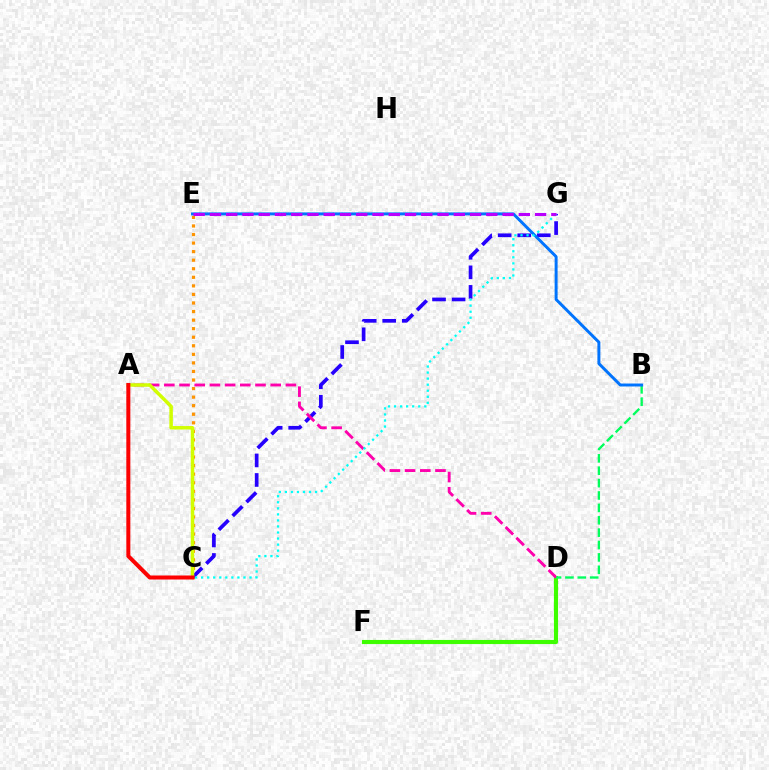{('C', 'E'): [{'color': '#ff9400', 'line_style': 'dotted', 'thickness': 2.33}], ('D', 'F'): [{'color': '#3dff00', 'line_style': 'solid', 'thickness': 2.98}], ('C', 'G'): [{'color': '#2500ff', 'line_style': 'dashed', 'thickness': 2.66}, {'color': '#00fff6', 'line_style': 'dotted', 'thickness': 1.64}], ('A', 'D'): [{'color': '#ff00ac', 'line_style': 'dashed', 'thickness': 2.06}], ('B', 'D'): [{'color': '#00ff5c', 'line_style': 'dashed', 'thickness': 1.68}], ('A', 'C'): [{'color': '#d1ff00', 'line_style': 'solid', 'thickness': 2.52}, {'color': '#ff0000', 'line_style': 'solid', 'thickness': 2.89}], ('B', 'E'): [{'color': '#0074ff', 'line_style': 'solid', 'thickness': 2.13}], ('E', 'G'): [{'color': '#b900ff', 'line_style': 'dashed', 'thickness': 2.21}]}